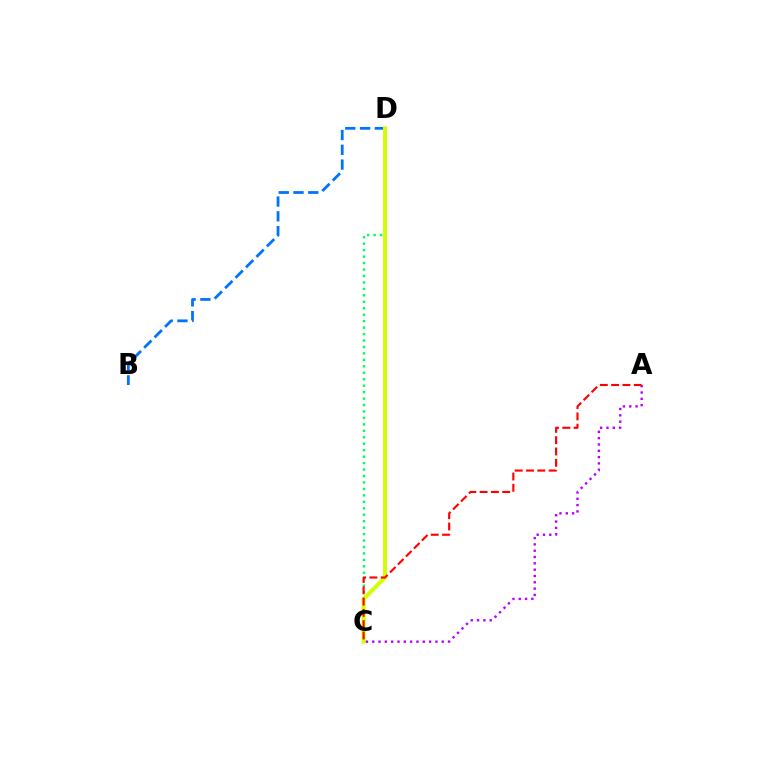{('C', 'D'): [{'color': '#00ff5c', 'line_style': 'dotted', 'thickness': 1.75}, {'color': '#d1ff00', 'line_style': 'solid', 'thickness': 2.85}], ('B', 'D'): [{'color': '#0074ff', 'line_style': 'dashed', 'thickness': 2.01}], ('A', 'C'): [{'color': '#b900ff', 'line_style': 'dotted', 'thickness': 1.72}, {'color': '#ff0000', 'line_style': 'dashed', 'thickness': 1.53}]}